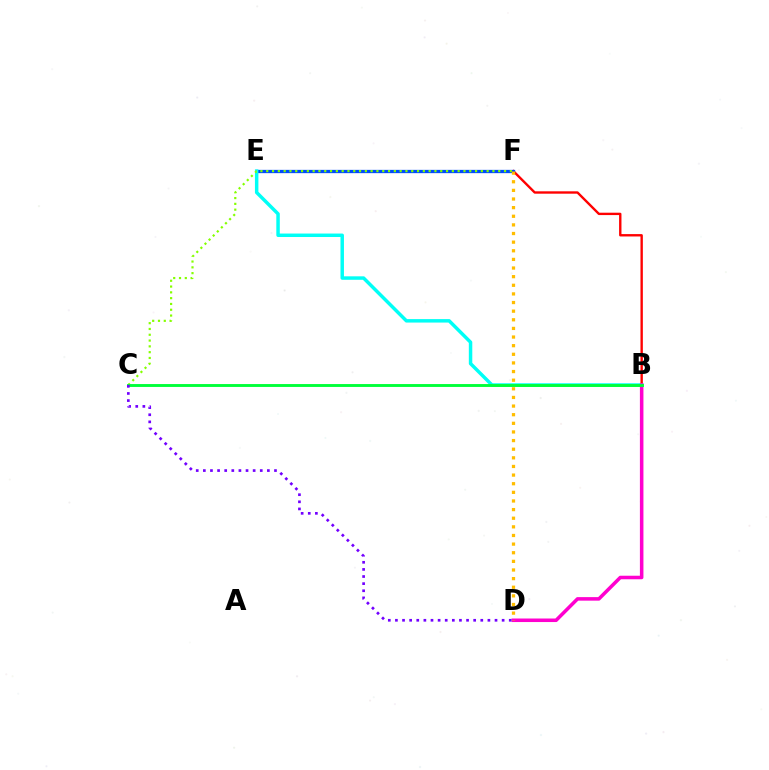{('B', 'F'): [{'color': '#ff0000', 'line_style': 'solid', 'thickness': 1.71}], ('E', 'F'): [{'color': '#004bff', 'line_style': 'solid', 'thickness': 2.36}], ('B', 'E'): [{'color': '#00fff6', 'line_style': 'solid', 'thickness': 2.5}], ('C', 'F'): [{'color': '#84ff00', 'line_style': 'dotted', 'thickness': 1.58}], ('B', 'D'): [{'color': '#ff00cf', 'line_style': 'solid', 'thickness': 2.55}], ('B', 'C'): [{'color': '#00ff39', 'line_style': 'solid', 'thickness': 2.07}], ('C', 'D'): [{'color': '#7200ff', 'line_style': 'dotted', 'thickness': 1.93}], ('D', 'F'): [{'color': '#ffbd00', 'line_style': 'dotted', 'thickness': 2.34}]}